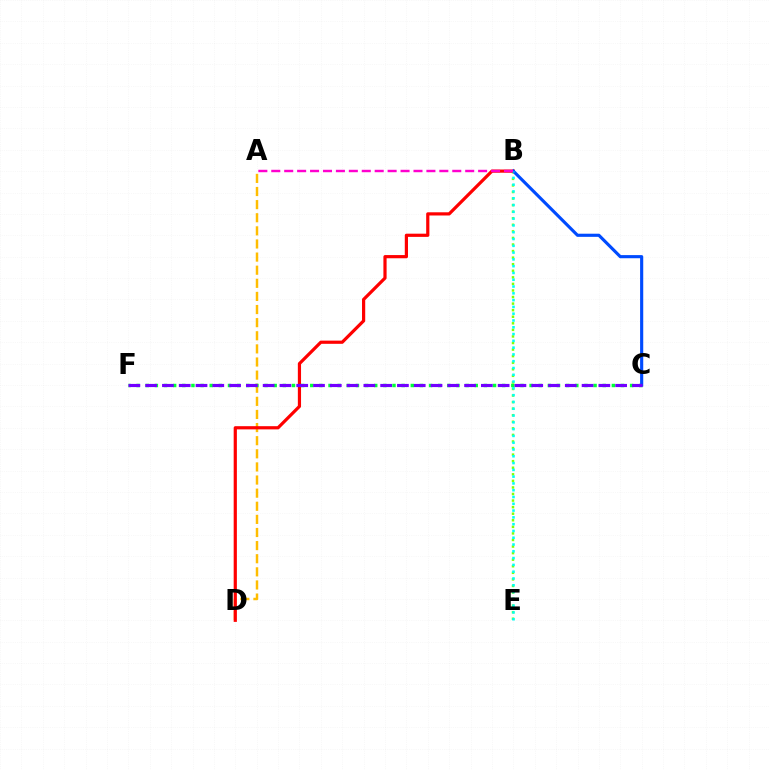{('B', 'E'): [{'color': '#84ff00', 'line_style': 'dotted', 'thickness': 1.78}, {'color': '#00fff6', 'line_style': 'dotted', 'thickness': 1.84}], ('A', 'D'): [{'color': '#ffbd00', 'line_style': 'dashed', 'thickness': 1.78}], ('C', 'F'): [{'color': '#00ff39', 'line_style': 'dotted', 'thickness': 2.48}, {'color': '#7200ff', 'line_style': 'dashed', 'thickness': 2.28}], ('B', 'D'): [{'color': '#ff0000', 'line_style': 'solid', 'thickness': 2.3}], ('B', 'C'): [{'color': '#004bff', 'line_style': 'solid', 'thickness': 2.26}], ('A', 'B'): [{'color': '#ff00cf', 'line_style': 'dashed', 'thickness': 1.76}]}